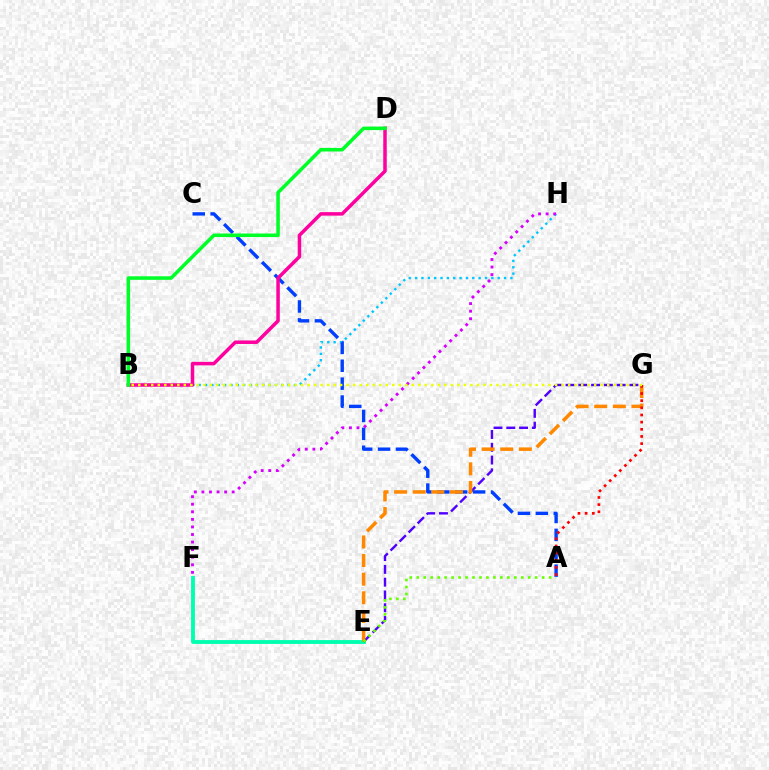{('B', 'H'): [{'color': '#00c7ff', 'line_style': 'dotted', 'thickness': 1.73}], ('E', 'F'): [{'color': '#00ffaf', 'line_style': 'solid', 'thickness': 2.78}], ('E', 'G'): [{'color': '#4f00ff', 'line_style': 'dashed', 'thickness': 1.74}, {'color': '#ff8800', 'line_style': 'dashed', 'thickness': 2.53}], ('A', 'C'): [{'color': '#003fff', 'line_style': 'dashed', 'thickness': 2.43}], ('A', 'G'): [{'color': '#ff0000', 'line_style': 'dotted', 'thickness': 1.94}], ('F', 'H'): [{'color': '#d600ff', 'line_style': 'dotted', 'thickness': 2.06}], ('B', 'D'): [{'color': '#ff00a0', 'line_style': 'solid', 'thickness': 2.52}, {'color': '#00ff27', 'line_style': 'solid', 'thickness': 2.56}], ('B', 'G'): [{'color': '#eeff00', 'line_style': 'dotted', 'thickness': 1.77}], ('A', 'E'): [{'color': '#66ff00', 'line_style': 'dotted', 'thickness': 1.89}]}